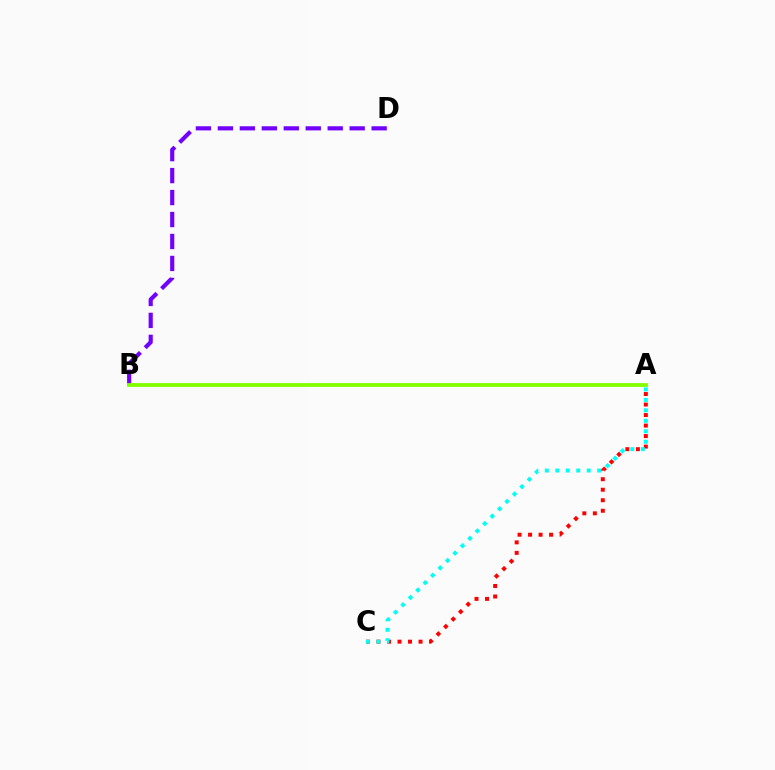{('B', 'D'): [{'color': '#7200ff', 'line_style': 'dashed', 'thickness': 2.98}], ('A', 'C'): [{'color': '#ff0000', 'line_style': 'dotted', 'thickness': 2.86}, {'color': '#00fff6', 'line_style': 'dotted', 'thickness': 2.85}], ('A', 'B'): [{'color': '#84ff00', 'line_style': 'solid', 'thickness': 2.74}]}